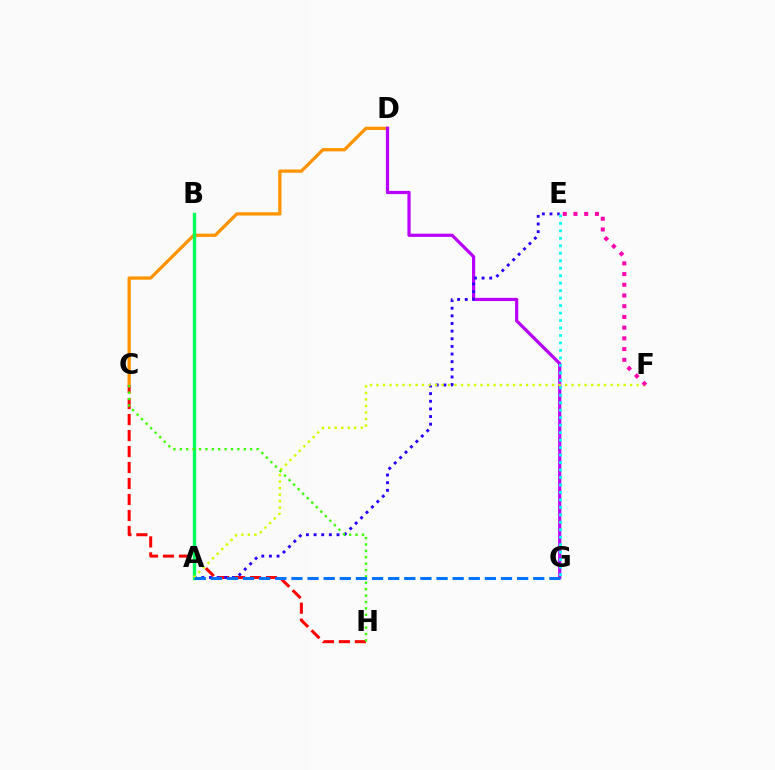{('C', 'D'): [{'color': '#ff9400', 'line_style': 'solid', 'thickness': 2.37}], ('C', 'H'): [{'color': '#ff0000', 'line_style': 'dashed', 'thickness': 2.17}, {'color': '#3dff00', 'line_style': 'dotted', 'thickness': 1.74}], ('D', 'G'): [{'color': '#b900ff', 'line_style': 'solid', 'thickness': 2.32}], ('A', 'E'): [{'color': '#2500ff', 'line_style': 'dotted', 'thickness': 2.08}], ('A', 'B'): [{'color': '#00ff5c', 'line_style': 'solid', 'thickness': 2.41}], ('A', 'F'): [{'color': '#d1ff00', 'line_style': 'dotted', 'thickness': 1.77}], ('E', 'F'): [{'color': '#ff00ac', 'line_style': 'dotted', 'thickness': 2.91}], ('A', 'G'): [{'color': '#0074ff', 'line_style': 'dashed', 'thickness': 2.19}], ('E', 'G'): [{'color': '#00fff6', 'line_style': 'dotted', 'thickness': 2.03}]}